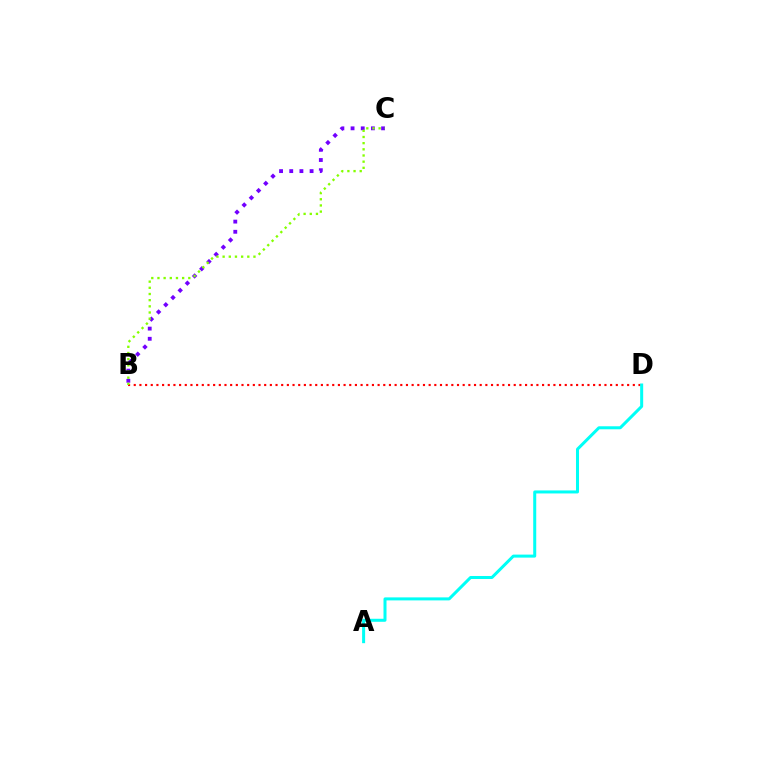{('B', 'C'): [{'color': '#7200ff', 'line_style': 'dotted', 'thickness': 2.76}, {'color': '#84ff00', 'line_style': 'dotted', 'thickness': 1.68}], ('B', 'D'): [{'color': '#ff0000', 'line_style': 'dotted', 'thickness': 1.54}], ('A', 'D'): [{'color': '#00fff6', 'line_style': 'solid', 'thickness': 2.17}]}